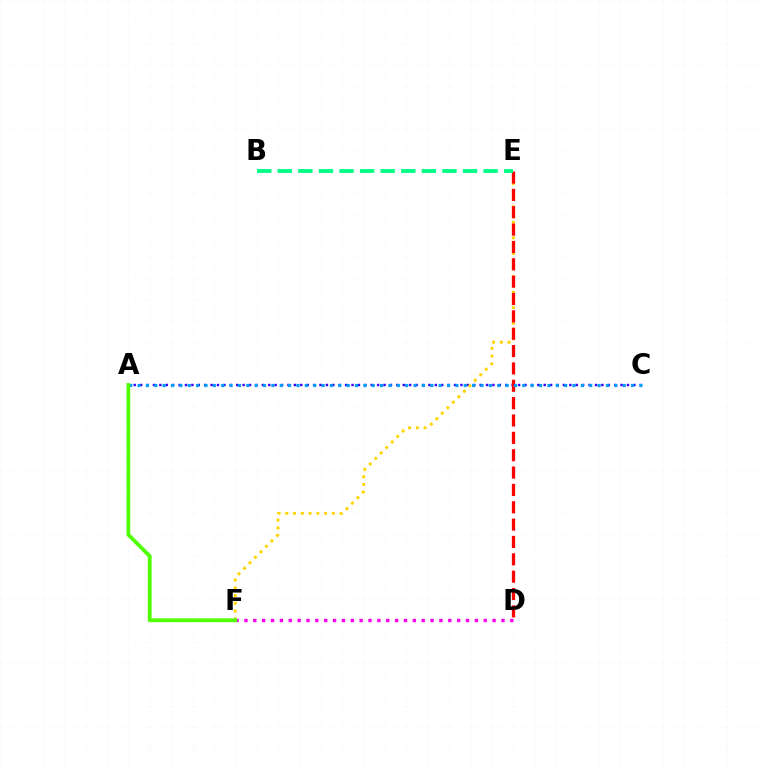{('A', 'C'): [{'color': '#3700ff', 'line_style': 'dotted', 'thickness': 1.74}, {'color': '#009eff', 'line_style': 'dotted', 'thickness': 2.27}], ('E', 'F'): [{'color': '#ffd500', 'line_style': 'dotted', 'thickness': 2.11}], ('D', 'F'): [{'color': '#ff00ed', 'line_style': 'dotted', 'thickness': 2.41}], ('D', 'E'): [{'color': '#ff0000', 'line_style': 'dashed', 'thickness': 2.36}], ('B', 'E'): [{'color': '#00ff86', 'line_style': 'dashed', 'thickness': 2.8}], ('A', 'F'): [{'color': '#4fff00', 'line_style': 'solid', 'thickness': 2.72}]}